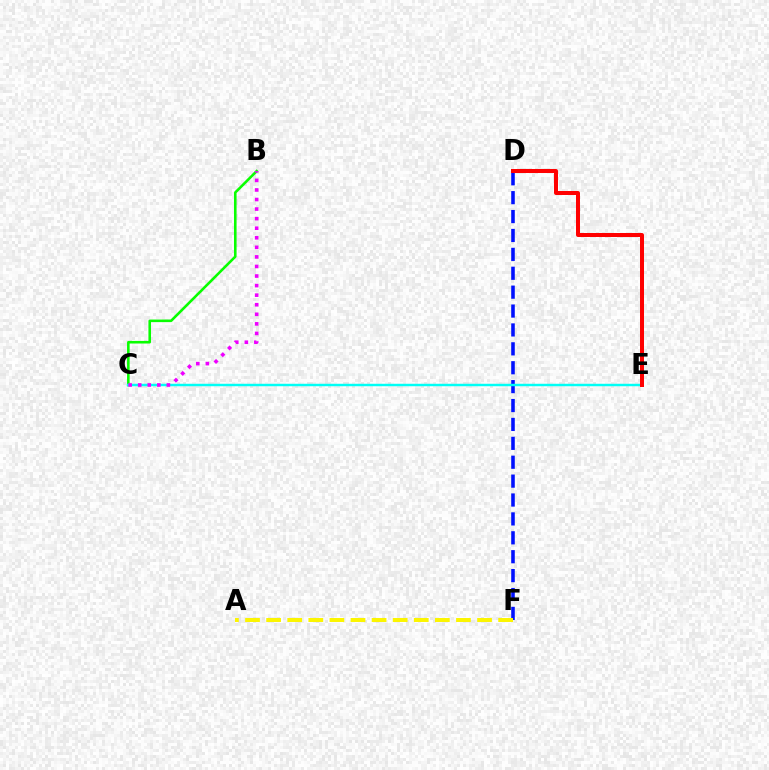{('B', 'C'): [{'color': '#08ff00', 'line_style': 'solid', 'thickness': 1.86}, {'color': '#ee00ff', 'line_style': 'dotted', 'thickness': 2.6}], ('D', 'F'): [{'color': '#0010ff', 'line_style': 'dashed', 'thickness': 2.57}], ('A', 'F'): [{'color': '#fcf500', 'line_style': 'dashed', 'thickness': 2.87}], ('C', 'E'): [{'color': '#00fff6', 'line_style': 'solid', 'thickness': 1.77}], ('D', 'E'): [{'color': '#ff0000', 'line_style': 'solid', 'thickness': 2.88}]}